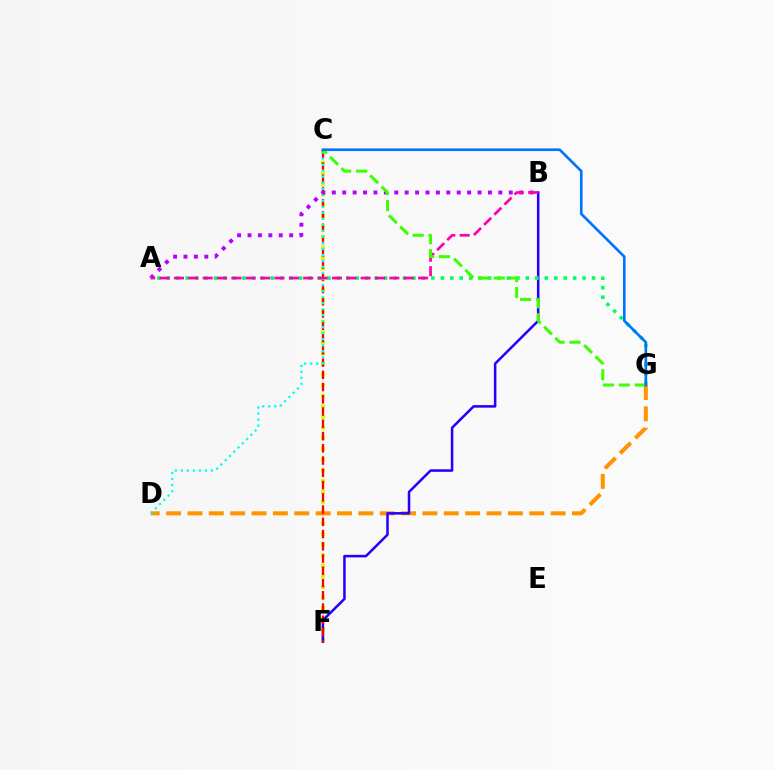{('C', 'F'): [{'color': '#d1ff00', 'line_style': 'dotted', 'thickness': 2.88}, {'color': '#ff0000', 'line_style': 'dashed', 'thickness': 1.66}], ('D', 'G'): [{'color': '#ff9400', 'line_style': 'dashed', 'thickness': 2.9}], ('B', 'F'): [{'color': '#2500ff', 'line_style': 'solid', 'thickness': 1.82}], ('C', 'D'): [{'color': '#00fff6', 'line_style': 'dotted', 'thickness': 1.64}], ('A', 'B'): [{'color': '#b900ff', 'line_style': 'dotted', 'thickness': 2.83}, {'color': '#ff00ac', 'line_style': 'dashed', 'thickness': 1.95}], ('A', 'G'): [{'color': '#00ff5c', 'line_style': 'dotted', 'thickness': 2.57}], ('C', 'G'): [{'color': '#3dff00', 'line_style': 'dashed', 'thickness': 2.16}, {'color': '#0074ff', 'line_style': 'solid', 'thickness': 1.91}]}